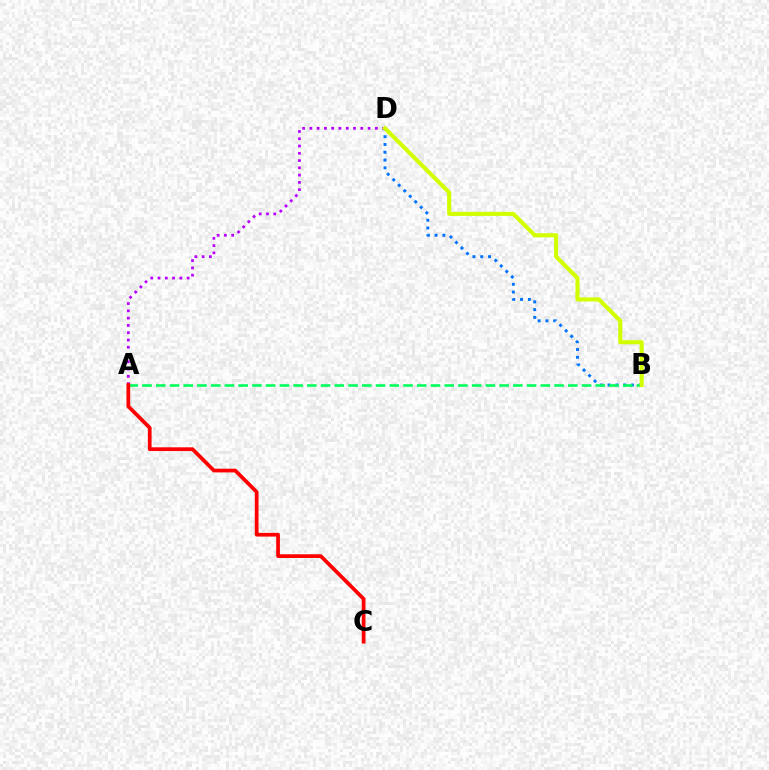{('B', 'D'): [{'color': '#0074ff', 'line_style': 'dotted', 'thickness': 2.12}, {'color': '#d1ff00', 'line_style': 'solid', 'thickness': 2.95}], ('A', 'D'): [{'color': '#b900ff', 'line_style': 'dotted', 'thickness': 1.98}], ('A', 'B'): [{'color': '#00ff5c', 'line_style': 'dashed', 'thickness': 1.87}], ('A', 'C'): [{'color': '#ff0000', 'line_style': 'solid', 'thickness': 2.68}]}